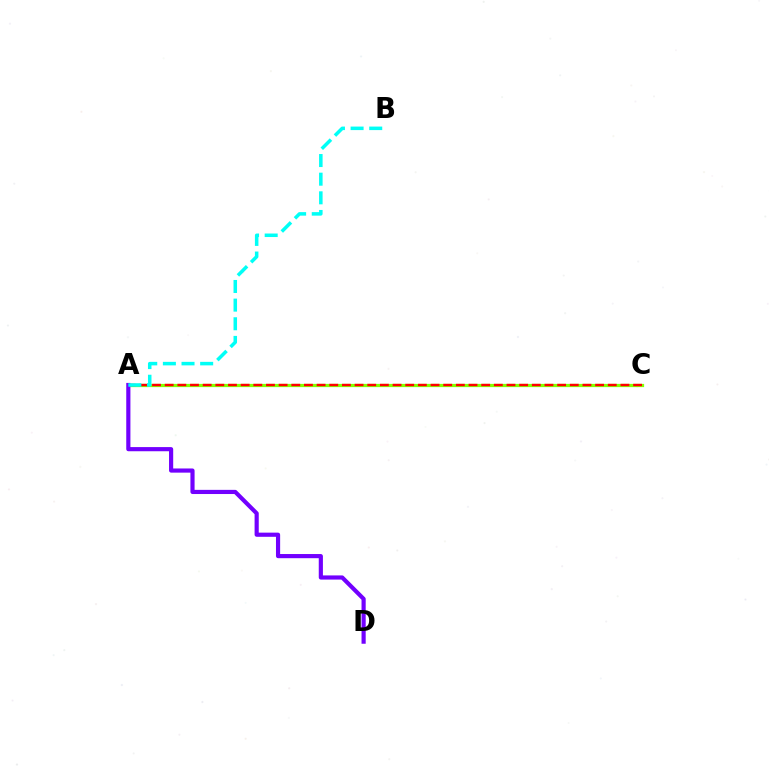{('A', 'C'): [{'color': '#84ff00', 'line_style': 'solid', 'thickness': 2.34}, {'color': '#ff0000', 'line_style': 'dashed', 'thickness': 1.72}], ('A', 'D'): [{'color': '#7200ff', 'line_style': 'solid', 'thickness': 3.0}], ('A', 'B'): [{'color': '#00fff6', 'line_style': 'dashed', 'thickness': 2.53}]}